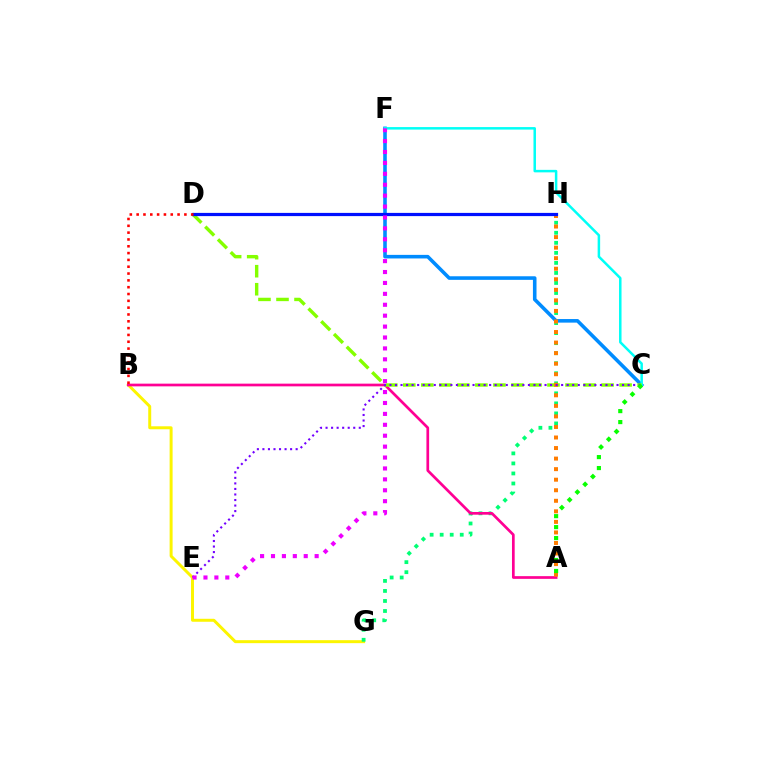{('C', 'F'): [{'color': '#008cff', 'line_style': 'solid', 'thickness': 2.58}, {'color': '#00fff6', 'line_style': 'solid', 'thickness': 1.8}], ('B', 'G'): [{'color': '#fcf500', 'line_style': 'solid', 'thickness': 2.14}], ('G', 'H'): [{'color': '#00ff74', 'line_style': 'dotted', 'thickness': 2.73}], ('A', 'B'): [{'color': '#ff0094', 'line_style': 'solid', 'thickness': 1.95}], ('C', 'D'): [{'color': '#84ff00', 'line_style': 'dashed', 'thickness': 2.45}], ('A', 'H'): [{'color': '#ff7c00', 'line_style': 'dotted', 'thickness': 2.87}], ('D', 'H'): [{'color': '#0010ff', 'line_style': 'solid', 'thickness': 2.31}], ('C', 'E'): [{'color': '#7200ff', 'line_style': 'dotted', 'thickness': 1.5}], ('B', 'D'): [{'color': '#ff0000', 'line_style': 'dotted', 'thickness': 1.85}], ('E', 'F'): [{'color': '#ee00ff', 'line_style': 'dotted', 'thickness': 2.96}], ('A', 'C'): [{'color': '#08ff00', 'line_style': 'dotted', 'thickness': 2.98}]}